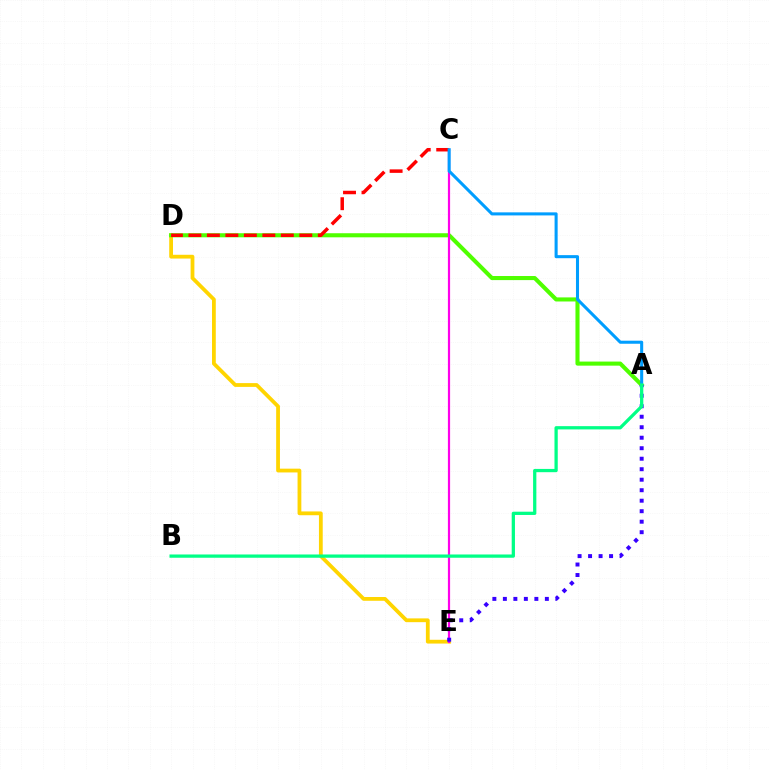{('D', 'E'): [{'color': '#ffd500', 'line_style': 'solid', 'thickness': 2.72}], ('A', 'D'): [{'color': '#4fff00', 'line_style': 'solid', 'thickness': 2.94}], ('C', 'E'): [{'color': '#ff00ed', 'line_style': 'solid', 'thickness': 1.58}], ('C', 'D'): [{'color': '#ff0000', 'line_style': 'dashed', 'thickness': 2.51}], ('A', 'E'): [{'color': '#3700ff', 'line_style': 'dotted', 'thickness': 2.85}], ('A', 'C'): [{'color': '#009eff', 'line_style': 'solid', 'thickness': 2.2}], ('A', 'B'): [{'color': '#00ff86', 'line_style': 'solid', 'thickness': 2.35}]}